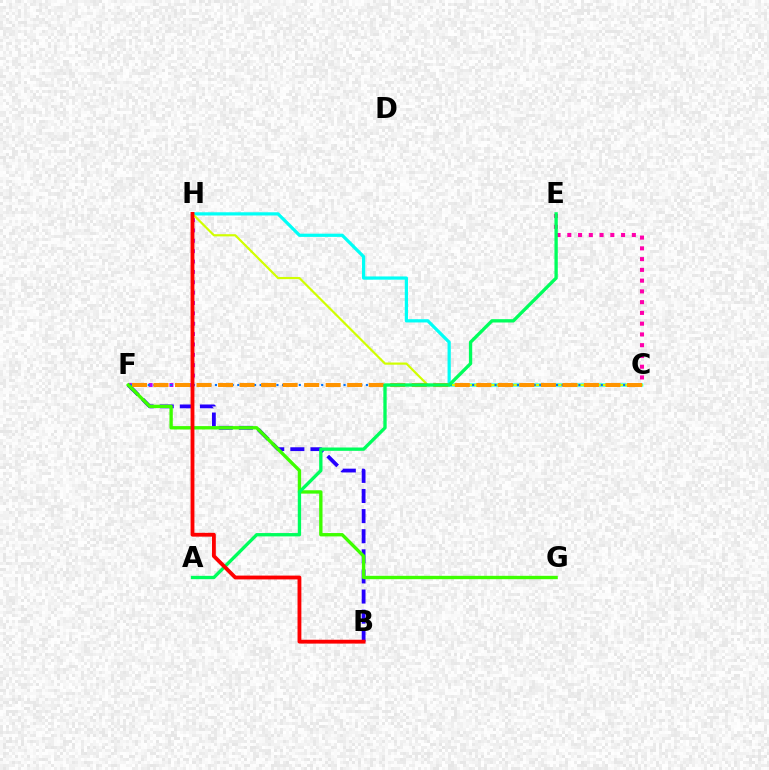{('F', 'H'): [{'color': '#b900ff', 'line_style': 'dotted', 'thickness': 2.82}], ('C', 'E'): [{'color': '#ff00ac', 'line_style': 'dotted', 'thickness': 2.92}], ('B', 'F'): [{'color': '#2500ff', 'line_style': 'dashed', 'thickness': 2.73}], ('C', 'H'): [{'color': '#00fff6', 'line_style': 'solid', 'thickness': 2.31}, {'color': '#d1ff00', 'line_style': 'solid', 'thickness': 1.58}], ('C', 'F'): [{'color': '#0074ff', 'line_style': 'dotted', 'thickness': 1.52}, {'color': '#ff9400', 'line_style': 'dashed', 'thickness': 2.92}], ('F', 'G'): [{'color': '#3dff00', 'line_style': 'solid', 'thickness': 2.42}], ('A', 'E'): [{'color': '#00ff5c', 'line_style': 'solid', 'thickness': 2.39}], ('B', 'H'): [{'color': '#ff0000', 'line_style': 'solid', 'thickness': 2.76}]}